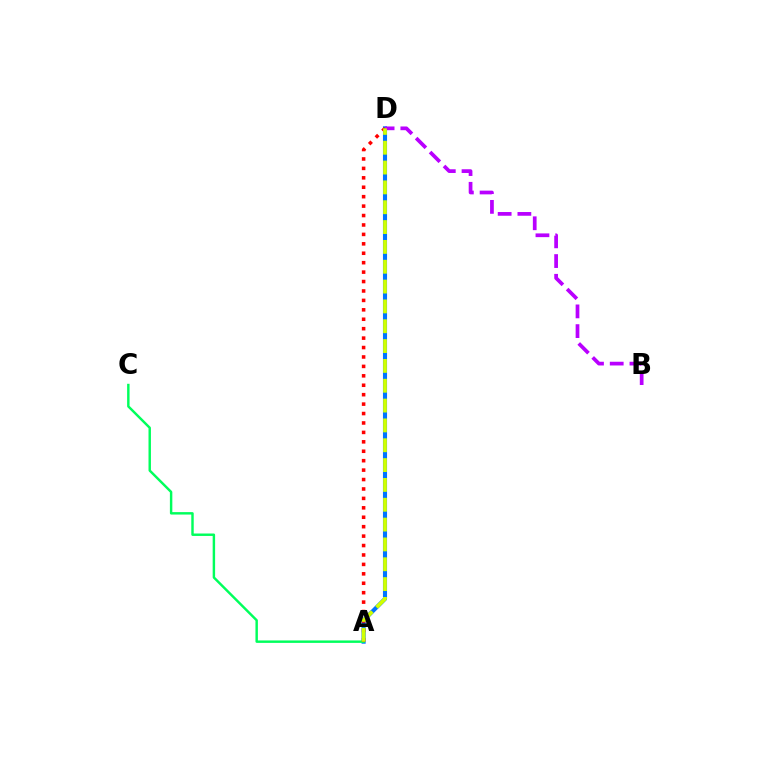{('A', 'D'): [{'color': '#0074ff', 'line_style': 'solid', 'thickness': 2.95}, {'color': '#ff0000', 'line_style': 'dotted', 'thickness': 2.56}, {'color': '#d1ff00', 'line_style': 'dashed', 'thickness': 2.69}], ('A', 'C'): [{'color': '#00ff5c', 'line_style': 'solid', 'thickness': 1.76}], ('B', 'D'): [{'color': '#b900ff', 'line_style': 'dashed', 'thickness': 2.68}]}